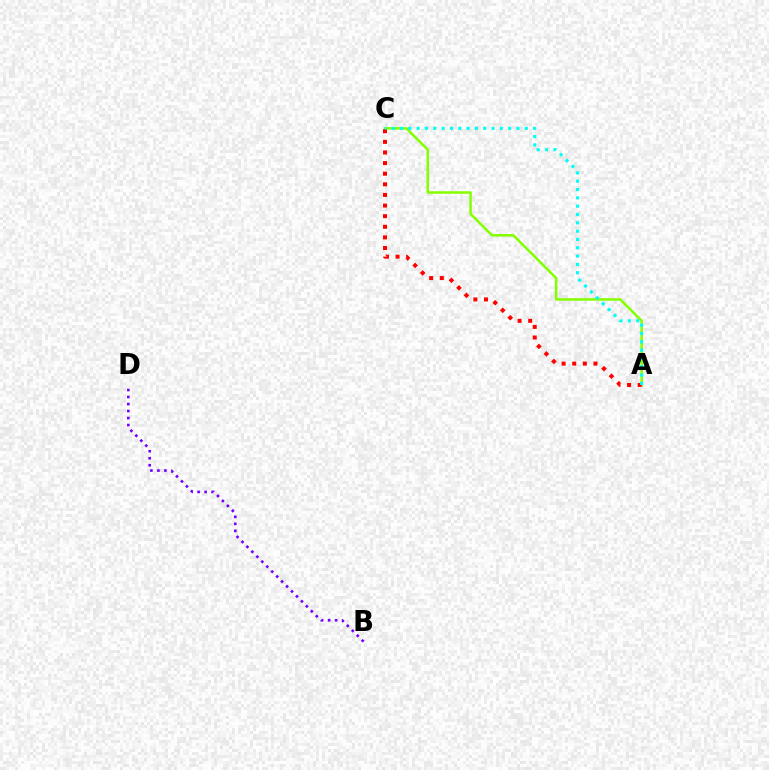{('A', 'C'): [{'color': '#84ff00', 'line_style': 'solid', 'thickness': 1.82}, {'color': '#ff0000', 'line_style': 'dotted', 'thickness': 2.88}, {'color': '#00fff6', 'line_style': 'dotted', 'thickness': 2.26}], ('B', 'D'): [{'color': '#7200ff', 'line_style': 'dotted', 'thickness': 1.9}]}